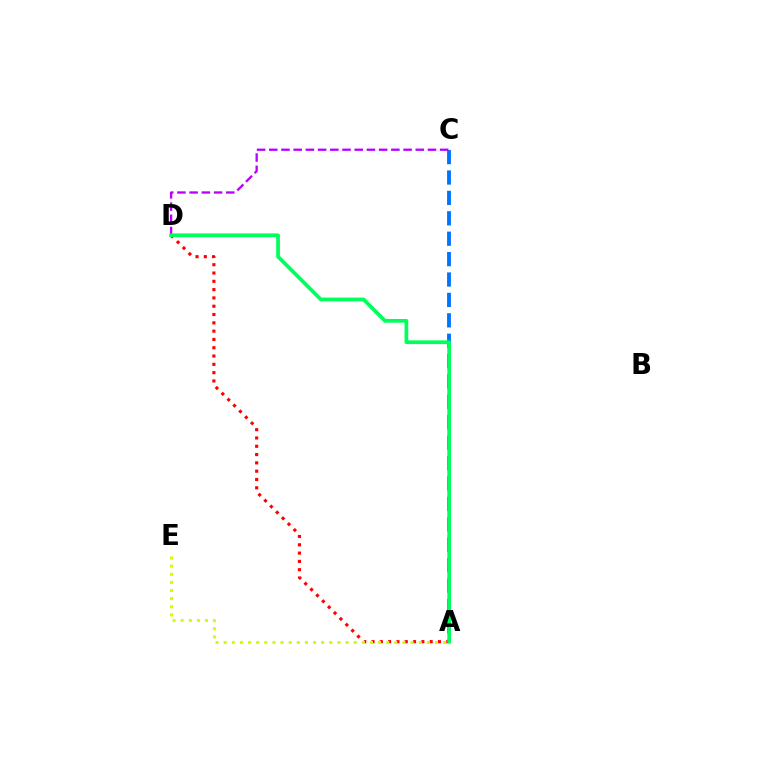{('A', 'C'): [{'color': '#0074ff', 'line_style': 'dashed', 'thickness': 2.77}], ('A', 'D'): [{'color': '#ff0000', 'line_style': 'dotted', 'thickness': 2.26}, {'color': '#00ff5c', 'line_style': 'solid', 'thickness': 2.68}], ('C', 'D'): [{'color': '#b900ff', 'line_style': 'dashed', 'thickness': 1.66}], ('A', 'E'): [{'color': '#d1ff00', 'line_style': 'dotted', 'thickness': 2.21}]}